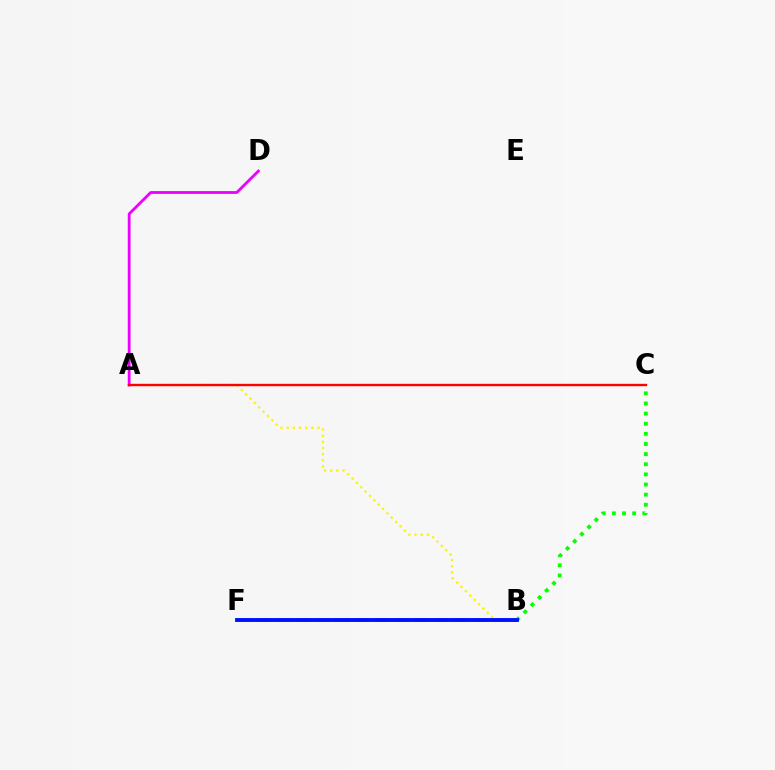{('A', 'D'): [{'color': '#ee00ff', 'line_style': 'solid', 'thickness': 2.03}], ('B', 'C'): [{'color': '#08ff00', 'line_style': 'dotted', 'thickness': 2.75}], ('B', 'F'): [{'color': '#00fff6', 'line_style': 'dashed', 'thickness': 2.68}, {'color': '#0010ff', 'line_style': 'solid', 'thickness': 2.78}], ('A', 'B'): [{'color': '#fcf500', 'line_style': 'dotted', 'thickness': 1.67}], ('A', 'C'): [{'color': '#ff0000', 'line_style': 'solid', 'thickness': 1.71}]}